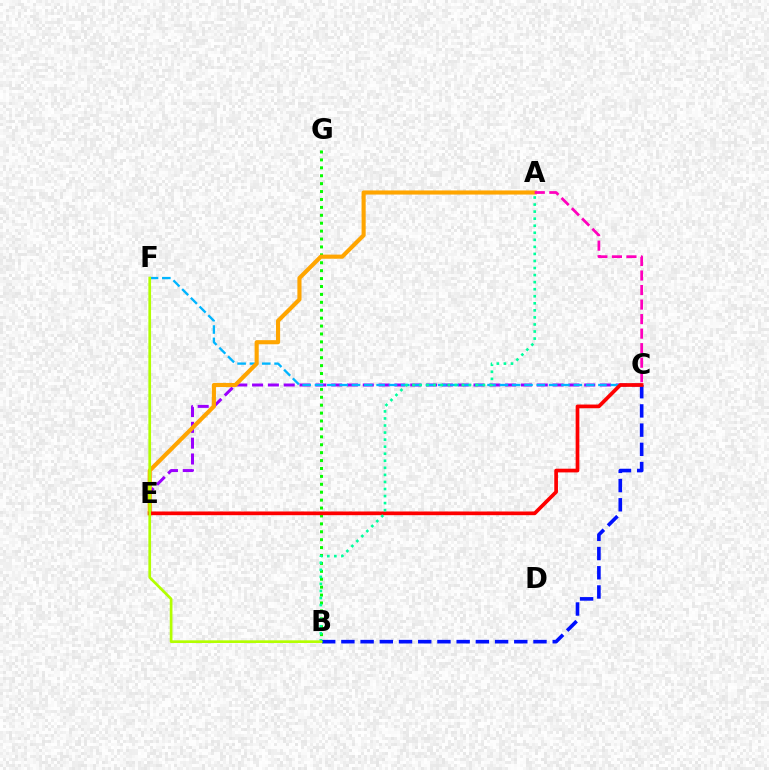{('B', 'C'): [{'color': '#0010ff', 'line_style': 'dashed', 'thickness': 2.61}], ('C', 'E'): [{'color': '#9b00ff', 'line_style': 'dashed', 'thickness': 2.15}, {'color': '#ff0000', 'line_style': 'solid', 'thickness': 2.66}], ('B', 'G'): [{'color': '#08ff00', 'line_style': 'dotted', 'thickness': 2.15}], ('C', 'F'): [{'color': '#00b5ff', 'line_style': 'dashed', 'thickness': 1.67}], ('A', 'E'): [{'color': '#ffa500', 'line_style': 'solid', 'thickness': 2.97}], ('A', 'B'): [{'color': '#00ff9d', 'line_style': 'dotted', 'thickness': 1.92}], ('A', 'C'): [{'color': '#ff00bd', 'line_style': 'dashed', 'thickness': 1.97}], ('B', 'F'): [{'color': '#b3ff00', 'line_style': 'solid', 'thickness': 1.94}]}